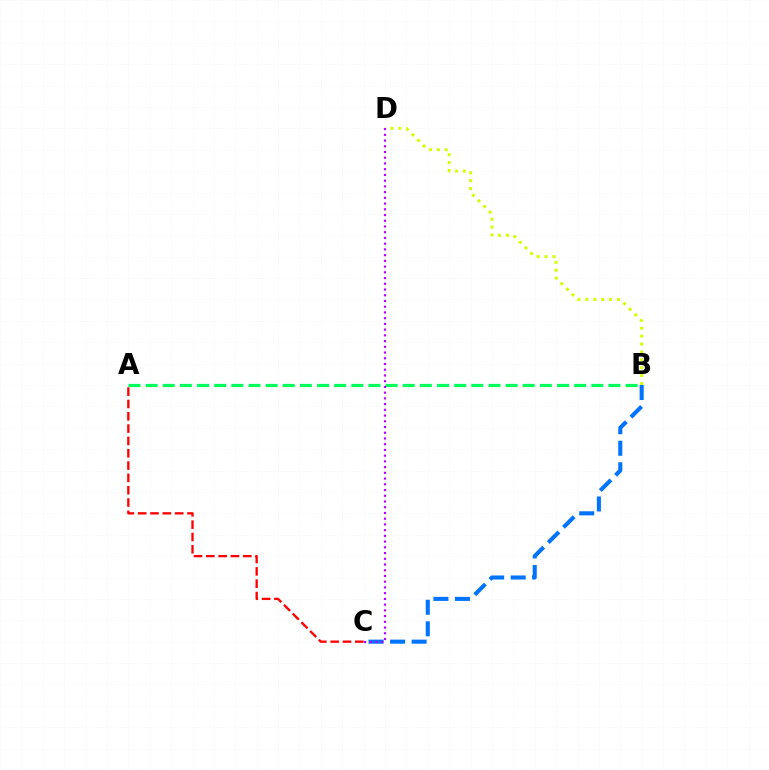{('B', 'C'): [{'color': '#0074ff', 'line_style': 'dashed', 'thickness': 2.92}], ('B', 'D'): [{'color': '#d1ff00', 'line_style': 'dotted', 'thickness': 2.15}], ('A', 'B'): [{'color': '#00ff5c', 'line_style': 'dashed', 'thickness': 2.33}], ('C', 'D'): [{'color': '#b900ff', 'line_style': 'dotted', 'thickness': 1.56}], ('A', 'C'): [{'color': '#ff0000', 'line_style': 'dashed', 'thickness': 1.67}]}